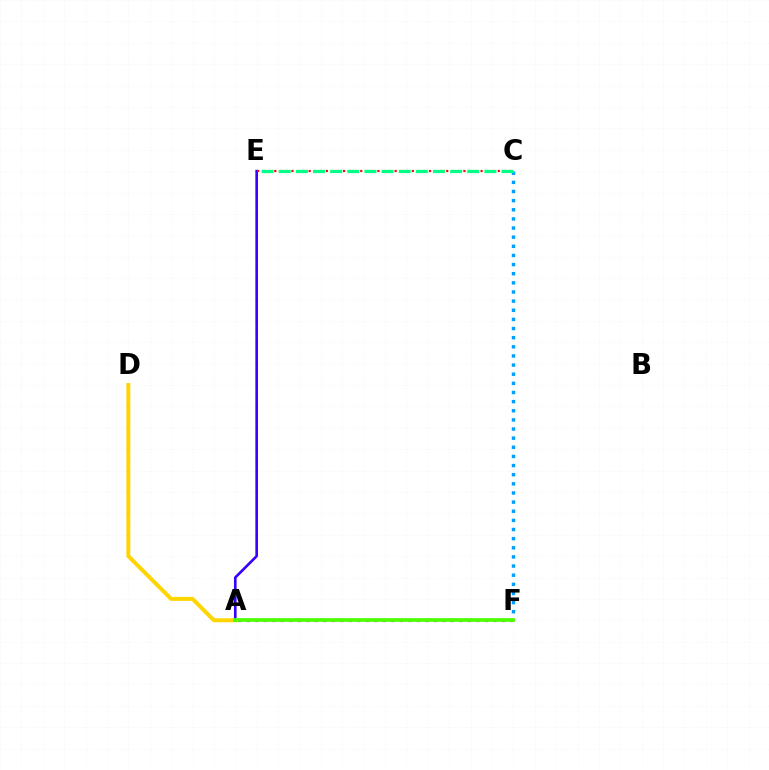{('A', 'F'): [{'color': '#ff00ed', 'line_style': 'dotted', 'thickness': 2.31}, {'color': '#4fff00', 'line_style': 'solid', 'thickness': 2.7}], ('A', 'D'): [{'color': '#ffd500', 'line_style': 'solid', 'thickness': 2.86}], ('A', 'E'): [{'color': '#3700ff', 'line_style': 'solid', 'thickness': 1.89}], ('C', 'E'): [{'color': '#ff0000', 'line_style': 'dotted', 'thickness': 1.56}, {'color': '#00ff86', 'line_style': 'dashed', 'thickness': 2.33}], ('C', 'F'): [{'color': '#009eff', 'line_style': 'dotted', 'thickness': 2.48}]}